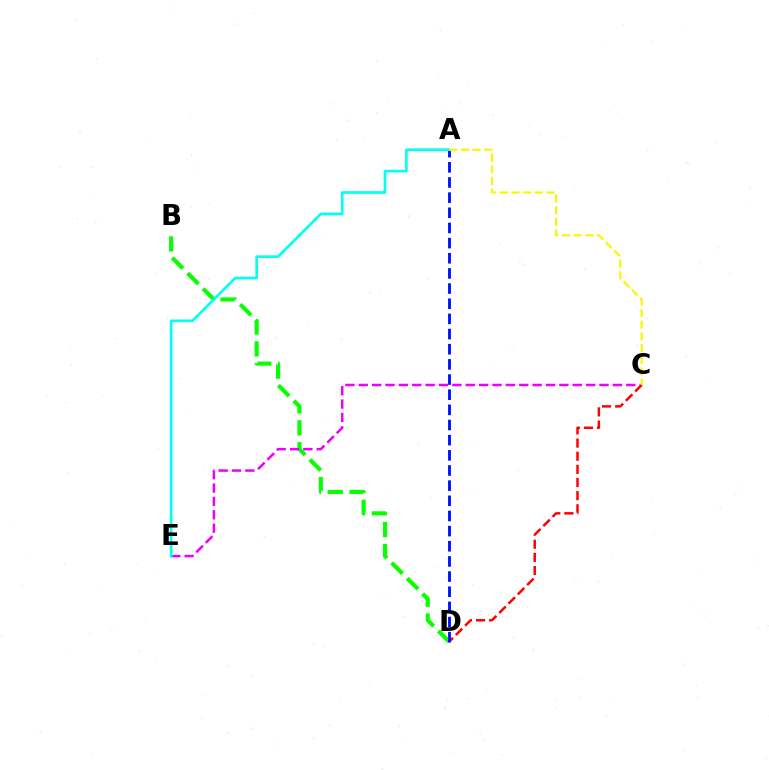{('B', 'D'): [{'color': '#08ff00', 'line_style': 'dashed', 'thickness': 2.97}], ('C', 'E'): [{'color': '#ee00ff', 'line_style': 'dashed', 'thickness': 1.82}], ('C', 'D'): [{'color': '#ff0000', 'line_style': 'dashed', 'thickness': 1.79}], ('A', 'D'): [{'color': '#0010ff', 'line_style': 'dashed', 'thickness': 2.06}], ('A', 'E'): [{'color': '#00fff6', 'line_style': 'solid', 'thickness': 1.92}], ('A', 'C'): [{'color': '#fcf500', 'line_style': 'dashed', 'thickness': 1.58}]}